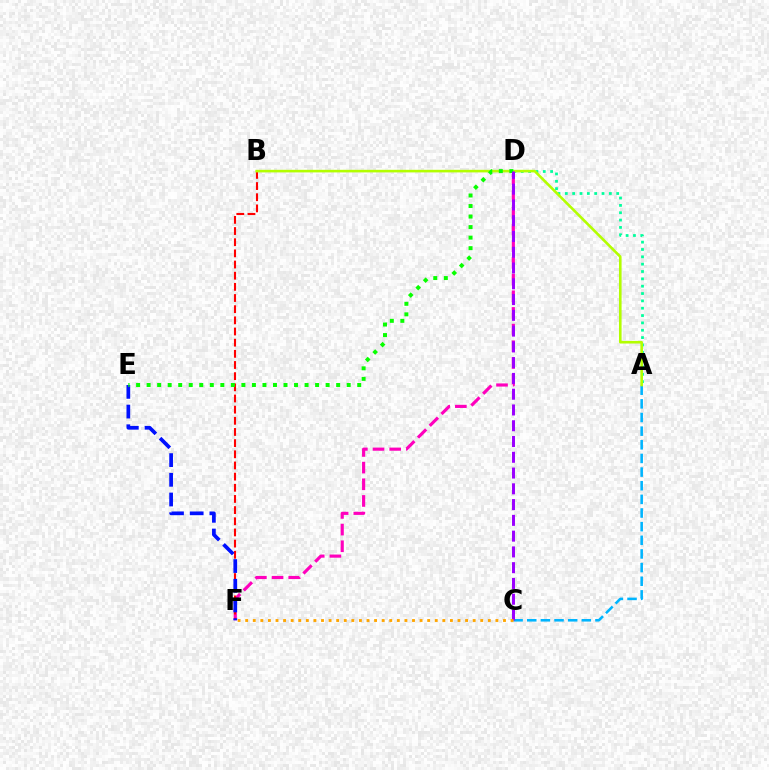{('A', 'D'): [{'color': '#00ff9d', 'line_style': 'dotted', 'thickness': 1.99}], ('D', 'F'): [{'color': '#ff00bd', 'line_style': 'dashed', 'thickness': 2.27}], ('A', 'C'): [{'color': '#00b5ff', 'line_style': 'dashed', 'thickness': 1.85}], ('B', 'F'): [{'color': '#ff0000', 'line_style': 'dashed', 'thickness': 1.52}], ('A', 'B'): [{'color': '#b3ff00', 'line_style': 'solid', 'thickness': 1.87}], ('E', 'F'): [{'color': '#0010ff', 'line_style': 'dashed', 'thickness': 2.68}], ('D', 'E'): [{'color': '#08ff00', 'line_style': 'dotted', 'thickness': 2.86}], ('C', 'D'): [{'color': '#9b00ff', 'line_style': 'dashed', 'thickness': 2.14}], ('C', 'F'): [{'color': '#ffa500', 'line_style': 'dotted', 'thickness': 2.06}]}